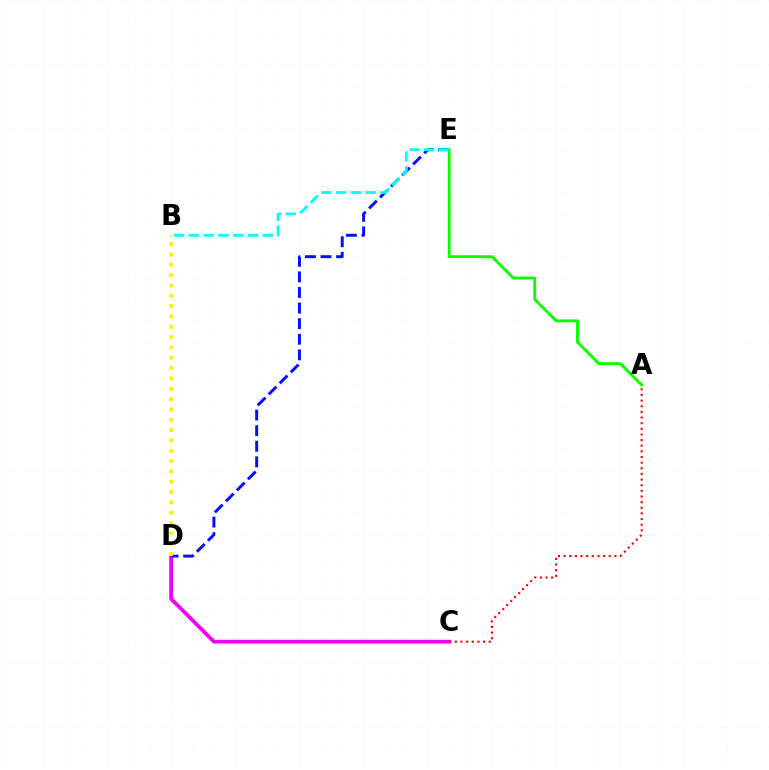{('C', 'D'): [{'color': '#ee00ff', 'line_style': 'solid', 'thickness': 2.71}], ('D', 'E'): [{'color': '#0010ff', 'line_style': 'dashed', 'thickness': 2.12}], ('A', 'C'): [{'color': '#ff0000', 'line_style': 'dotted', 'thickness': 1.53}], ('A', 'E'): [{'color': '#08ff00', 'line_style': 'solid', 'thickness': 2.06}], ('B', 'E'): [{'color': '#00fff6', 'line_style': 'dashed', 'thickness': 2.01}], ('B', 'D'): [{'color': '#fcf500', 'line_style': 'dotted', 'thickness': 2.81}]}